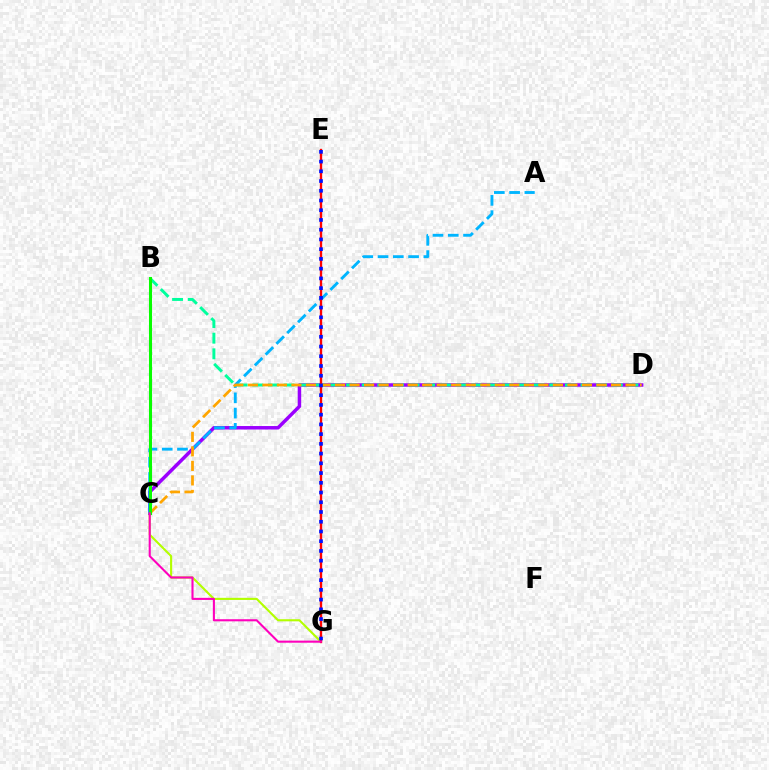{('C', 'D'): [{'color': '#9b00ff', 'line_style': 'solid', 'thickness': 2.51}, {'color': '#ffa500', 'line_style': 'dashed', 'thickness': 1.97}], ('C', 'G'): [{'color': '#b3ff00', 'line_style': 'solid', 'thickness': 1.53}, {'color': '#ff00bd', 'line_style': 'solid', 'thickness': 1.51}], ('B', 'D'): [{'color': '#00ff9d', 'line_style': 'dashed', 'thickness': 2.12}], ('A', 'C'): [{'color': '#00b5ff', 'line_style': 'dashed', 'thickness': 2.07}], ('B', 'C'): [{'color': '#08ff00', 'line_style': 'solid', 'thickness': 2.2}], ('E', 'G'): [{'color': '#ff0000', 'line_style': 'solid', 'thickness': 1.69}, {'color': '#0010ff', 'line_style': 'dotted', 'thickness': 2.64}]}